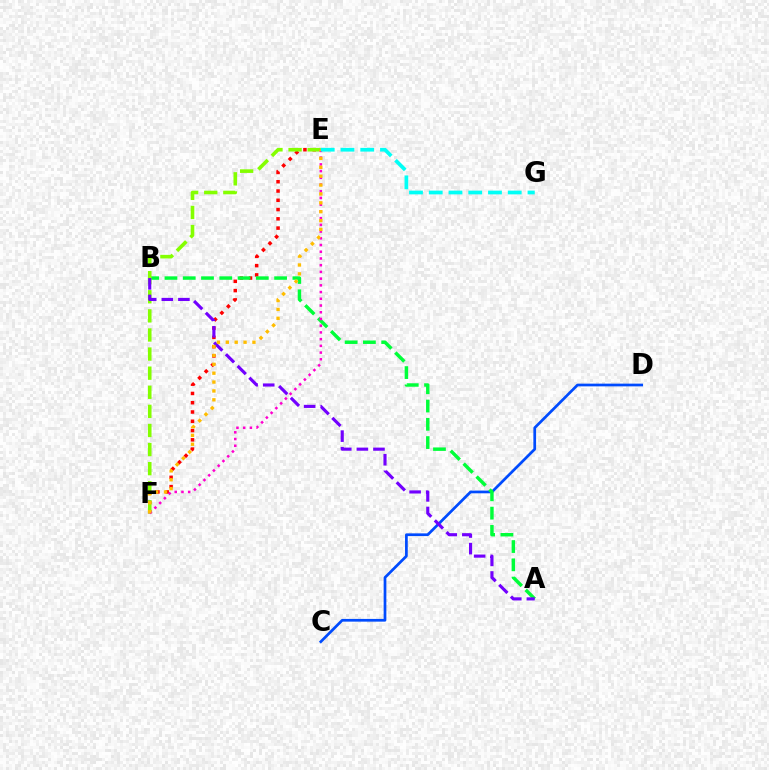{('C', 'D'): [{'color': '#004bff', 'line_style': 'solid', 'thickness': 1.96}], ('E', 'F'): [{'color': '#ff0000', 'line_style': 'dotted', 'thickness': 2.52}, {'color': '#84ff00', 'line_style': 'dashed', 'thickness': 2.59}, {'color': '#ff00cf', 'line_style': 'dotted', 'thickness': 1.83}, {'color': '#ffbd00', 'line_style': 'dotted', 'thickness': 2.41}], ('A', 'B'): [{'color': '#00ff39', 'line_style': 'dashed', 'thickness': 2.48}, {'color': '#7200ff', 'line_style': 'dashed', 'thickness': 2.25}], ('E', 'G'): [{'color': '#00fff6', 'line_style': 'dashed', 'thickness': 2.68}]}